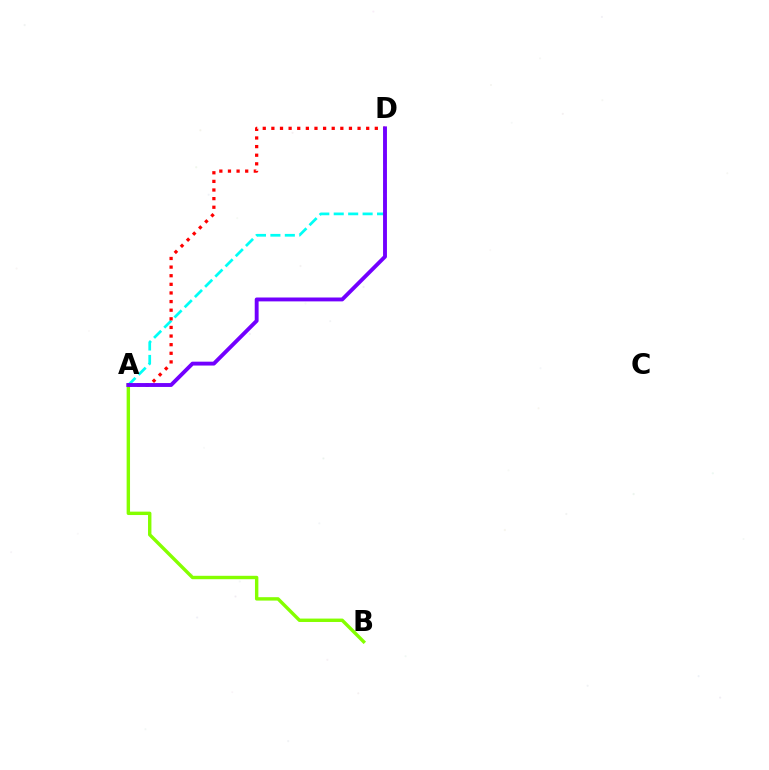{('A', 'B'): [{'color': '#84ff00', 'line_style': 'solid', 'thickness': 2.45}], ('A', 'D'): [{'color': '#00fff6', 'line_style': 'dashed', 'thickness': 1.96}, {'color': '#ff0000', 'line_style': 'dotted', 'thickness': 2.34}, {'color': '#7200ff', 'line_style': 'solid', 'thickness': 2.79}]}